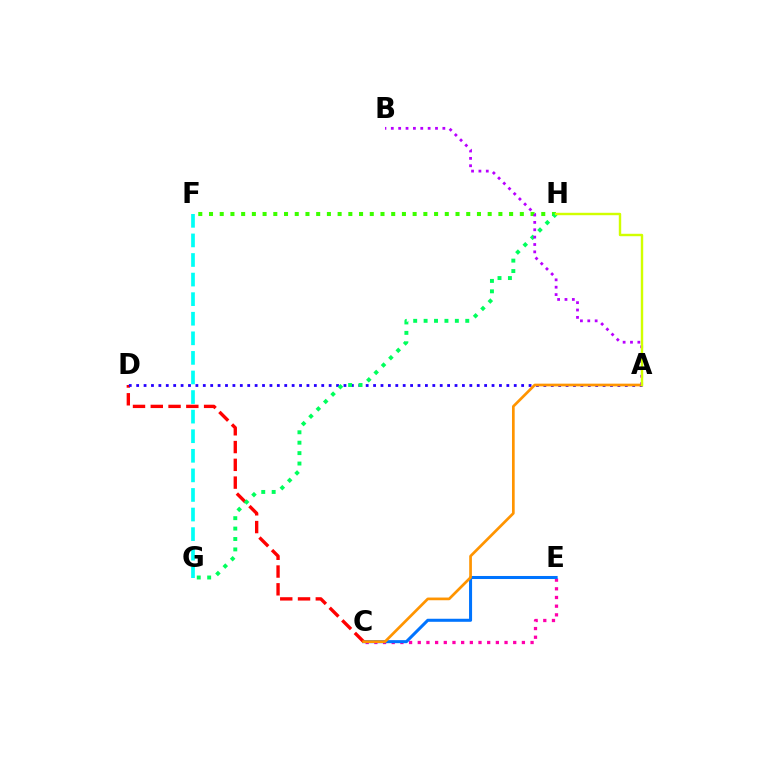{('C', 'E'): [{'color': '#ff00ac', 'line_style': 'dotted', 'thickness': 2.36}, {'color': '#0074ff', 'line_style': 'solid', 'thickness': 2.19}], ('F', 'H'): [{'color': '#3dff00', 'line_style': 'dotted', 'thickness': 2.91}], ('F', 'G'): [{'color': '#00fff6', 'line_style': 'dashed', 'thickness': 2.66}], ('C', 'D'): [{'color': '#ff0000', 'line_style': 'dashed', 'thickness': 2.41}], ('A', 'D'): [{'color': '#2500ff', 'line_style': 'dotted', 'thickness': 2.01}], ('G', 'H'): [{'color': '#00ff5c', 'line_style': 'dotted', 'thickness': 2.83}], ('A', 'C'): [{'color': '#ff9400', 'line_style': 'solid', 'thickness': 1.94}], ('A', 'B'): [{'color': '#b900ff', 'line_style': 'dotted', 'thickness': 2.0}], ('A', 'H'): [{'color': '#d1ff00', 'line_style': 'solid', 'thickness': 1.75}]}